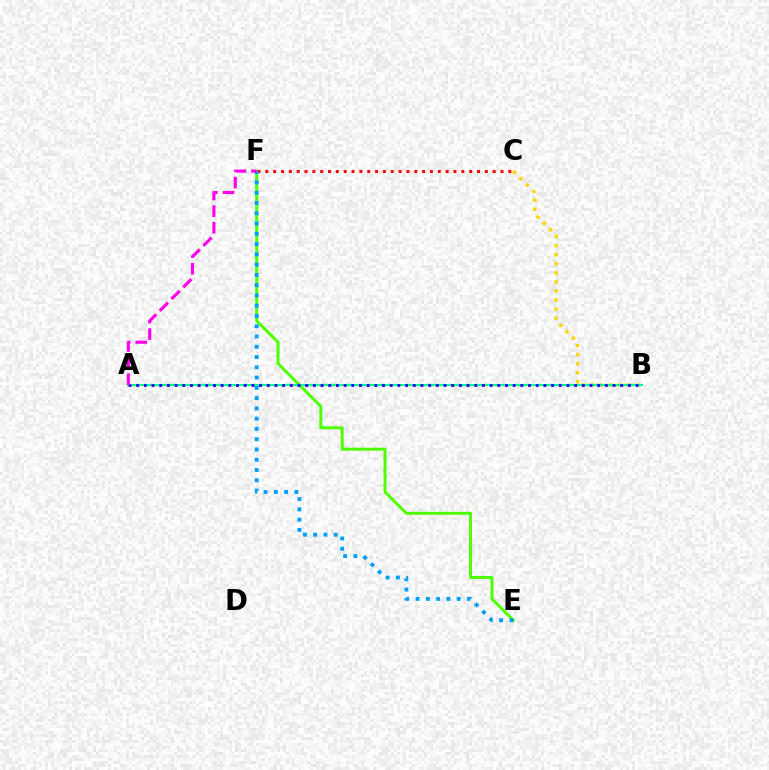{('E', 'F'): [{'color': '#4fff00', 'line_style': 'solid', 'thickness': 2.15}, {'color': '#009eff', 'line_style': 'dotted', 'thickness': 2.79}], ('B', 'C'): [{'color': '#ffd500', 'line_style': 'dotted', 'thickness': 2.46}], ('C', 'F'): [{'color': '#ff0000', 'line_style': 'dotted', 'thickness': 2.13}], ('A', 'B'): [{'color': '#00ff86', 'line_style': 'solid', 'thickness': 1.53}, {'color': '#3700ff', 'line_style': 'dotted', 'thickness': 2.09}], ('A', 'F'): [{'color': '#ff00ed', 'line_style': 'dashed', 'thickness': 2.26}]}